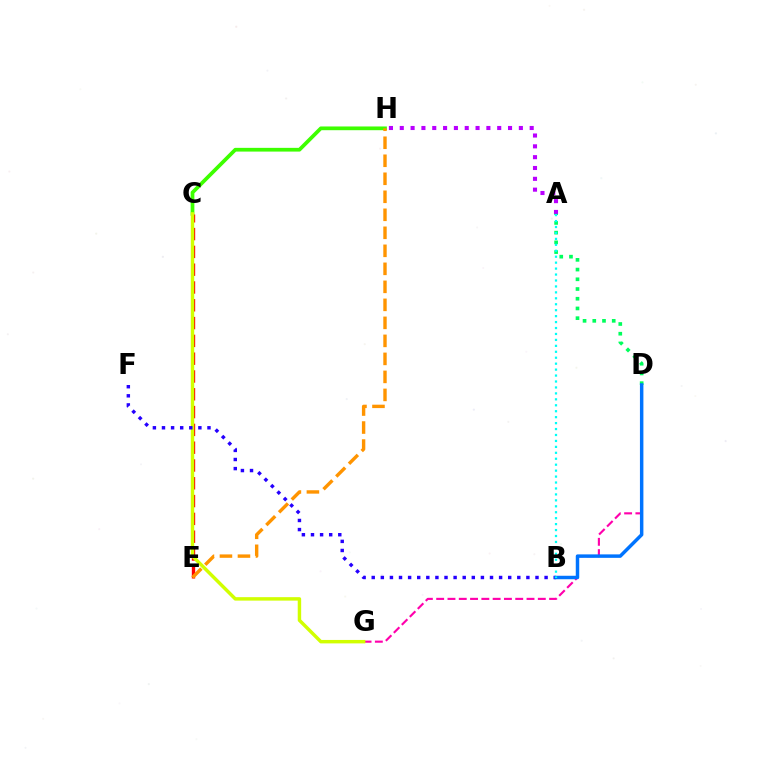{('C', 'H'): [{'color': '#3dff00', 'line_style': 'solid', 'thickness': 2.69}], ('C', 'E'): [{'color': '#ff0000', 'line_style': 'dashed', 'thickness': 2.42}], ('A', 'H'): [{'color': '#b900ff', 'line_style': 'dotted', 'thickness': 2.94}], ('D', 'G'): [{'color': '#ff00ac', 'line_style': 'dashed', 'thickness': 1.53}], ('C', 'G'): [{'color': '#d1ff00', 'line_style': 'solid', 'thickness': 2.48}], ('B', 'F'): [{'color': '#2500ff', 'line_style': 'dotted', 'thickness': 2.47}], ('A', 'D'): [{'color': '#00ff5c', 'line_style': 'dotted', 'thickness': 2.64}], ('B', 'D'): [{'color': '#0074ff', 'line_style': 'solid', 'thickness': 2.5}], ('E', 'H'): [{'color': '#ff9400', 'line_style': 'dashed', 'thickness': 2.45}], ('A', 'B'): [{'color': '#00fff6', 'line_style': 'dotted', 'thickness': 1.61}]}